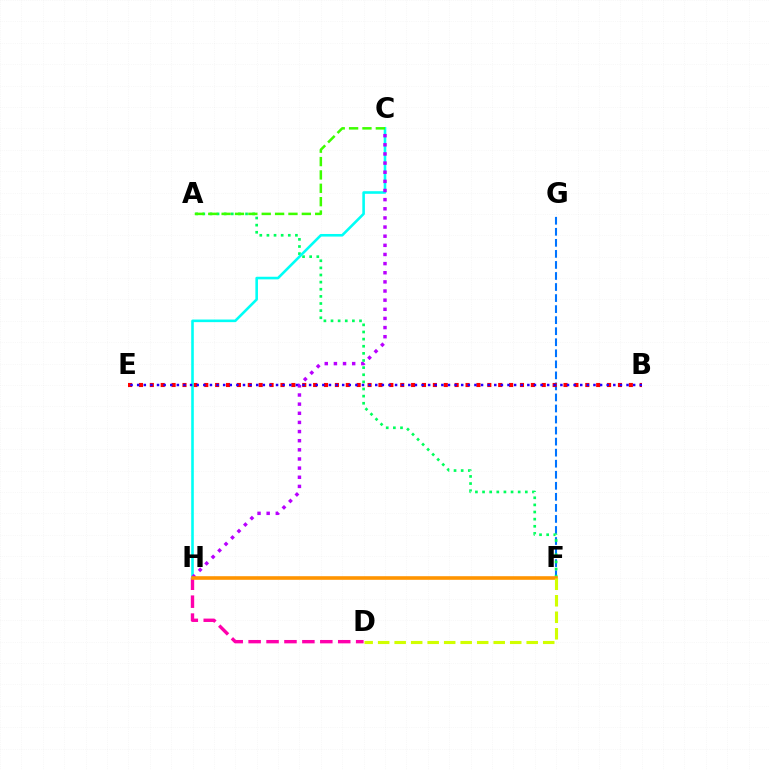{('F', 'G'): [{'color': '#0074ff', 'line_style': 'dashed', 'thickness': 1.5}], ('B', 'E'): [{'color': '#ff0000', 'line_style': 'dotted', 'thickness': 2.96}, {'color': '#2500ff', 'line_style': 'dotted', 'thickness': 1.8}], ('A', 'F'): [{'color': '#00ff5c', 'line_style': 'dotted', 'thickness': 1.94}], ('D', 'H'): [{'color': '#ff00ac', 'line_style': 'dashed', 'thickness': 2.43}], ('C', 'H'): [{'color': '#00fff6', 'line_style': 'solid', 'thickness': 1.88}, {'color': '#b900ff', 'line_style': 'dotted', 'thickness': 2.48}], ('F', 'H'): [{'color': '#ff9400', 'line_style': 'solid', 'thickness': 2.59}], ('A', 'C'): [{'color': '#3dff00', 'line_style': 'dashed', 'thickness': 1.82}], ('D', 'F'): [{'color': '#d1ff00', 'line_style': 'dashed', 'thickness': 2.24}]}